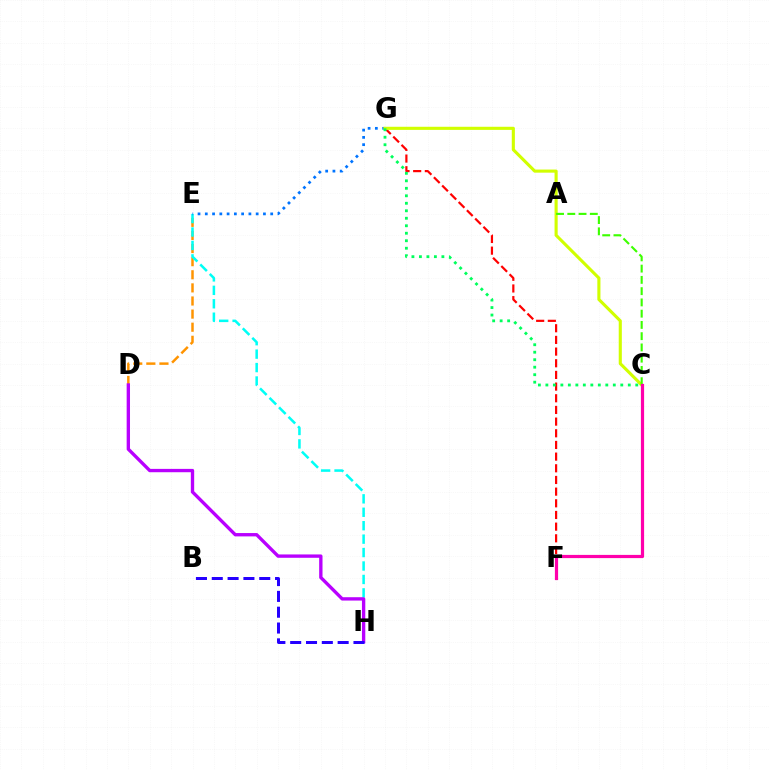{('D', 'E'): [{'color': '#ff9400', 'line_style': 'dashed', 'thickness': 1.78}], ('E', 'H'): [{'color': '#00fff6', 'line_style': 'dashed', 'thickness': 1.83}], ('D', 'H'): [{'color': '#b900ff', 'line_style': 'solid', 'thickness': 2.41}], ('E', 'G'): [{'color': '#0074ff', 'line_style': 'dotted', 'thickness': 1.97}], ('F', 'G'): [{'color': '#ff0000', 'line_style': 'dashed', 'thickness': 1.59}], ('C', 'G'): [{'color': '#d1ff00', 'line_style': 'solid', 'thickness': 2.24}, {'color': '#00ff5c', 'line_style': 'dotted', 'thickness': 2.04}], ('B', 'H'): [{'color': '#2500ff', 'line_style': 'dashed', 'thickness': 2.15}], ('A', 'C'): [{'color': '#3dff00', 'line_style': 'dashed', 'thickness': 1.53}], ('C', 'F'): [{'color': '#ff00ac', 'line_style': 'solid', 'thickness': 2.31}]}